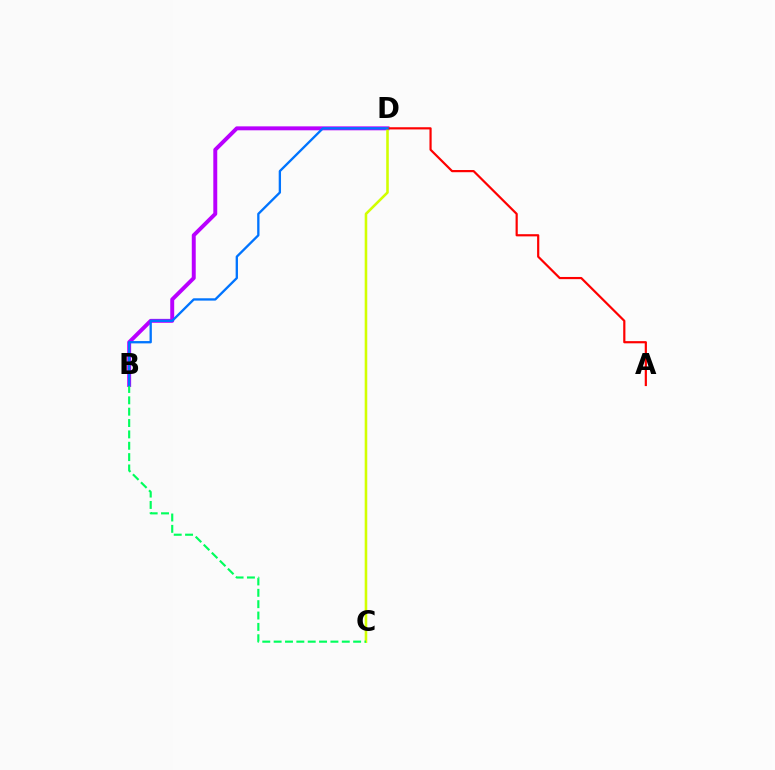{('B', 'D'): [{'color': '#b900ff', 'line_style': 'solid', 'thickness': 2.84}, {'color': '#0074ff', 'line_style': 'solid', 'thickness': 1.67}], ('C', 'D'): [{'color': '#d1ff00', 'line_style': 'solid', 'thickness': 1.85}], ('A', 'D'): [{'color': '#ff0000', 'line_style': 'solid', 'thickness': 1.58}], ('B', 'C'): [{'color': '#00ff5c', 'line_style': 'dashed', 'thickness': 1.54}]}